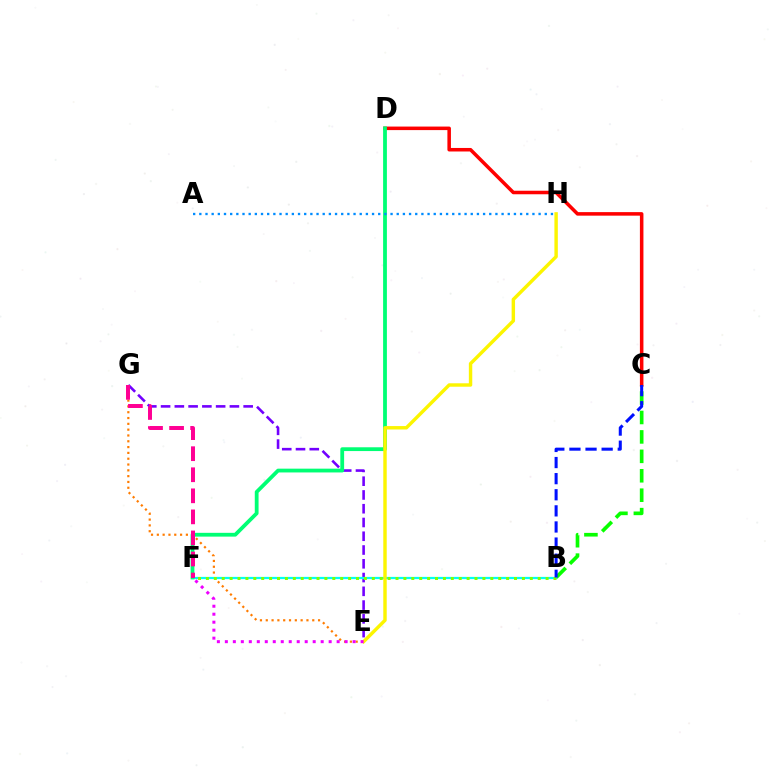{('E', 'G'): [{'color': '#ff7c00', 'line_style': 'dotted', 'thickness': 1.58}, {'color': '#7200ff', 'line_style': 'dashed', 'thickness': 1.87}], ('B', 'C'): [{'color': '#08ff00', 'line_style': 'dashed', 'thickness': 2.64}, {'color': '#0010ff', 'line_style': 'dashed', 'thickness': 2.19}], ('B', 'F'): [{'color': '#00fff6', 'line_style': 'solid', 'thickness': 1.6}, {'color': '#84ff00', 'line_style': 'dotted', 'thickness': 2.15}], ('C', 'D'): [{'color': '#ff0000', 'line_style': 'solid', 'thickness': 2.54}], ('D', 'F'): [{'color': '#00ff74', 'line_style': 'solid', 'thickness': 2.73}], ('E', 'H'): [{'color': '#fcf500', 'line_style': 'solid', 'thickness': 2.46}], ('F', 'G'): [{'color': '#ff0094', 'line_style': 'dashed', 'thickness': 2.86}], ('A', 'H'): [{'color': '#008cff', 'line_style': 'dotted', 'thickness': 1.68}], ('E', 'F'): [{'color': '#ee00ff', 'line_style': 'dotted', 'thickness': 2.17}]}